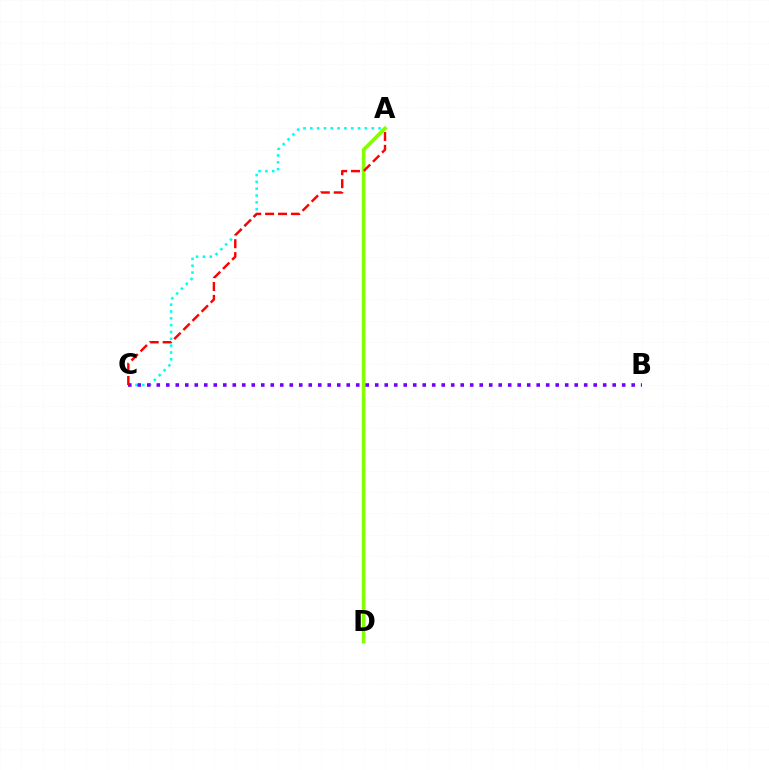{('A', 'C'): [{'color': '#00fff6', 'line_style': 'dotted', 'thickness': 1.86}, {'color': '#ff0000', 'line_style': 'dashed', 'thickness': 1.75}], ('A', 'D'): [{'color': '#84ff00', 'line_style': 'solid', 'thickness': 2.59}], ('B', 'C'): [{'color': '#7200ff', 'line_style': 'dotted', 'thickness': 2.58}]}